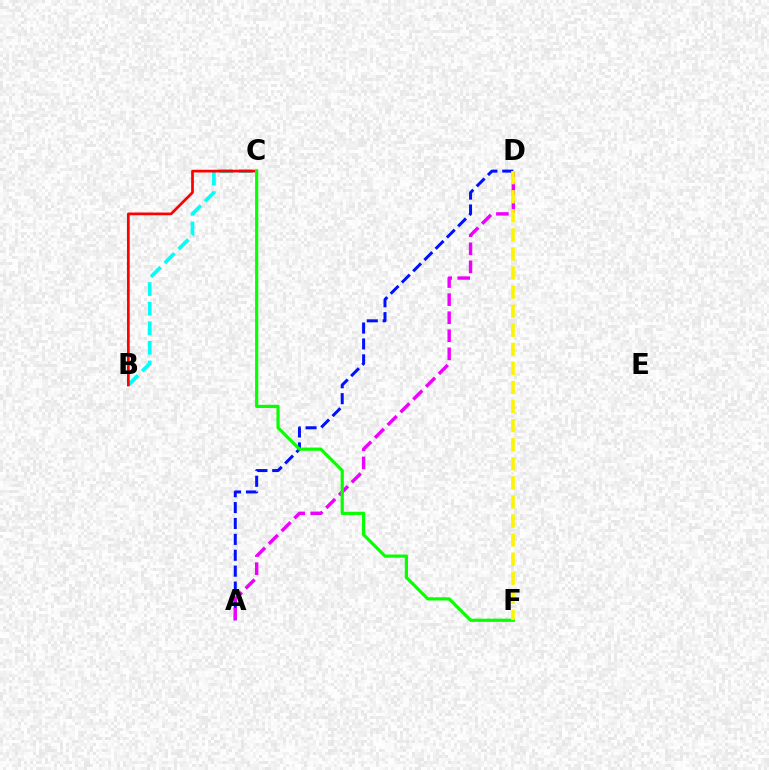{('B', 'C'): [{'color': '#00fff6', 'line_style': 'dashed', 'thickness': 2.66}, {'color': '#ff0000', 'line_style': 'solid', 'thickness': 1.96}], ('A', 'D'): [{'color': '#0010ff', 'line_style': 'dashed', 'thickness': 2.16}, {'color': '#ee00ff', 'line_style': 'dashed', 'thickness': 2.45}], ('C', 'F'): [{'color': '#08ff00', 'line_style': 'solid', 'thickness': 2.3}], ('D', 'F'): [{'color': '#fcf500', 'line_style': 'dashed', 'thickness': 2.59}]}